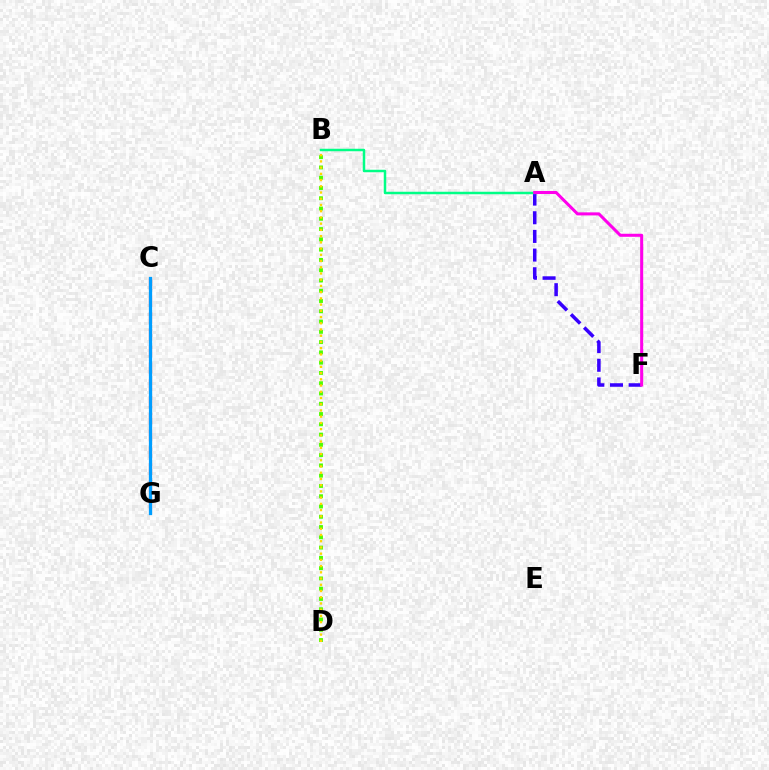{('B', 'D'): [{'color': '#4fff00', 'line_style': 'dotted', 'thickness': 2.79}, {'color': '#ffd500', 'line_style': 'dotted', 'thickness': 1.69}], ('A', 'F'): [{'color': '#3700ff', 'line_style': 'dashed', 'thickness': 2.54}, {'color': '#ff00ed', 'line_style': 'solid', 'thickness': 2.19}], ('A', 'B'): [{'color': '#00ff86', 'line_style': 'solid', 'thickness': 1.79}], ('C', 'G'): [{'color': '#ff0000', 'line_style': 'dashed', 'thickness': 2.28}, {'color': '#009eff', 'line_style': 'solid', 'thickness': 2.33}]}